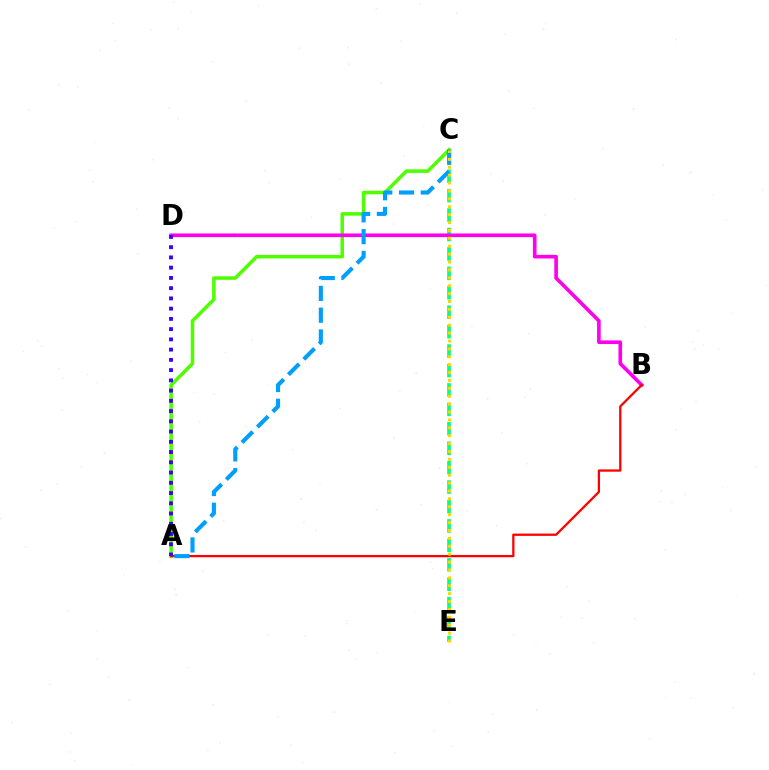{('A', 'C'): [{'color': '#4fff00', 'line_style': 'solid', 'thickness': 2.54}, {'color': '#009eff', 'line_style': 'dashed', 'thickness': 2.96}], ('C', 'E'): [{'color': '#00ff86', 'line_style': 'dashed', 'thickness': 2.64}, {'color': '#ffd500', 'line_style': 'dotted', 'thickness': 2.15}], ('B', 'D'): [{'color': '#ff00ed', 'line_style': 'solid', 'thickness': 2.62}], ('A', 'B'): [{'color': '#ff0000', 'line_style': 'solid', 'thickness': 1.64}], ('A', 'D'): [{'color': '#3700ff', 'line_style': 'dotted', 'thickness': 2.78}]}